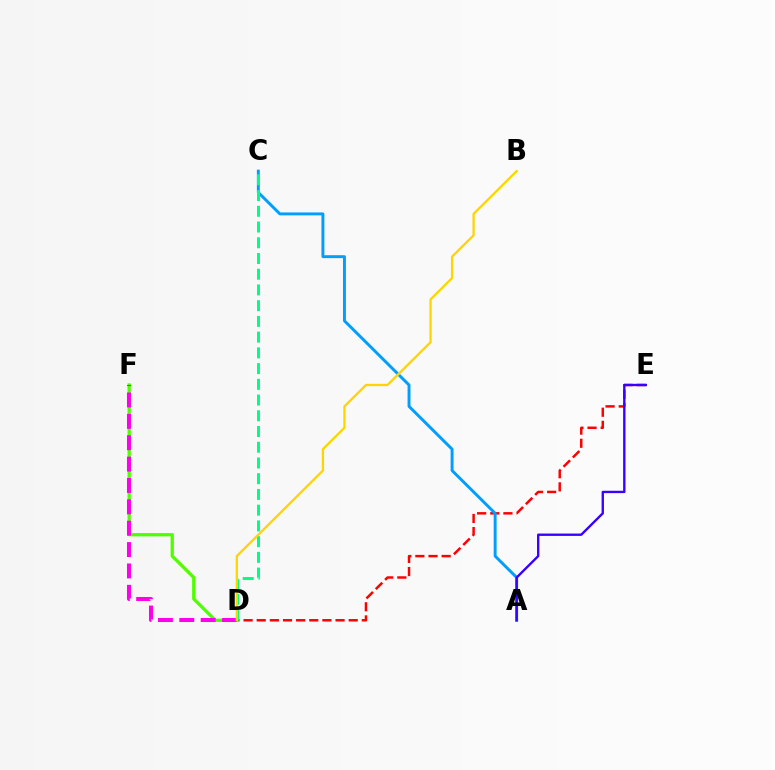{('D', 'E'): [{'color': '#ff0000', 'line_style': 'dashed', 'thickness': 1.79}], ('A', 'C'): [{'color': '#009eff', 'line_style': 'solid', 'thickness': 2.11}], ('A', 'E'): [{'color': '#3700ff', 'line_style': 'solid', 'thickness': 1.7}], ('D', 'F'): [{'color': '#4fff00', 'line_style': 'solid', 'thickness': 2.34}, {'color': '#ff00ed', 'line_style': 'dashed', 'thickness': 2.9}], ('C', 'D'): [{'color': '#00ff86', 'line_style': 'dashed', 'thickness': 2.14}], ('B', 'D'): [{'color': '#ffd500', 'line_style': 'solid', 'thickness': 1.66}]}